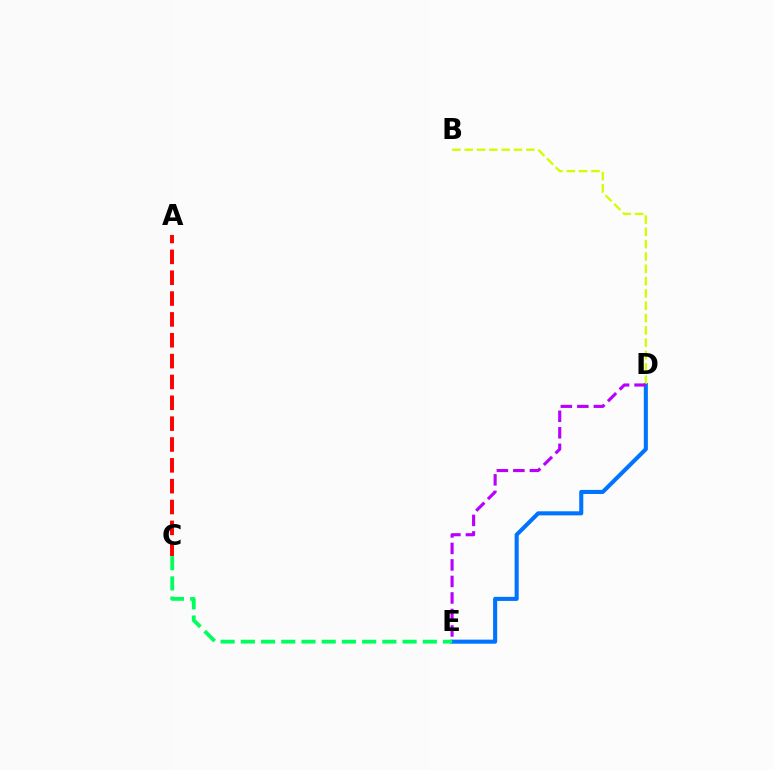{('A', 'C'): [{'color': '#ff0000', 'line_style': 'dashed', 'thickness': 2.83}], ('D', 'E'): [{'color': '#0074ff', 'line_style': 'solid', 'thickness': 2.93}, {'color': '#b900ff', 'line_style': 'dashed', 'thickness': 2.24}], ('C', 'E'): [{'color': '#00ff5c', 'line_style': 'dashed', 'thickness': 2.75}], ('B', 'D'): [{'color': '#d1ff00', 'line_style': 'dashed', 'thickness': 1.67}]}